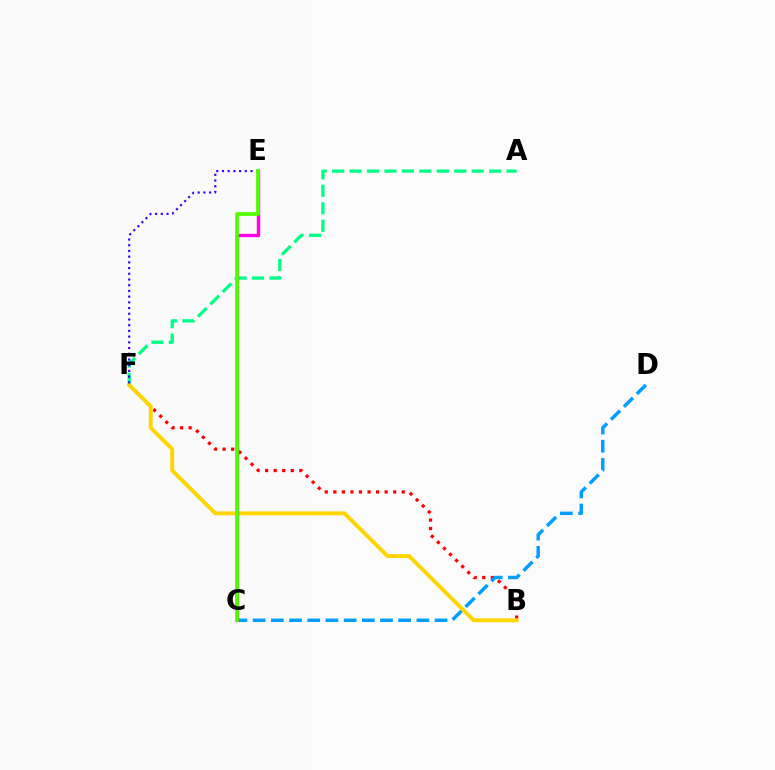{('B', 'F'): [{'color': '#ff0000', 'line_style': 'dotted', 'thickness': 2.32}, {'color': '#ffd500', 'line_style': 'solid', 'thickness': 2.8}], ('C', 'D'): [{'color': '#009eff', 'line_style': 'dashed', 'thickness': 2.47}], ('A', 'F'): [{'color': '#00ff86', 'line_style': 'dashed', 'thickness': 2.37}], ('C', 'E'): [{'color': '#ff00ed', 'line_style': 'solid', 'thickness': 2.44}, {'color': '#4fff00', 'line_style': 'solid', 'thickness': 2.68}], ('E', 'F'): [{'color': '#3700ff', 'line_style': 'dotted', 'thickness': 1.55}]}